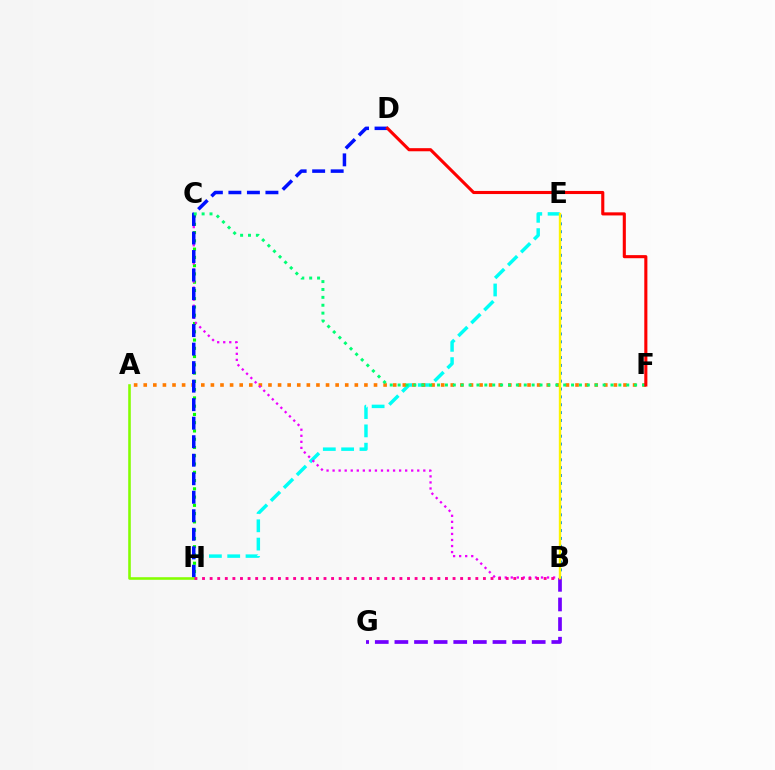{('E', 'H'): [{'color': '#00fff6', 'line_style': 'dashed', 'thickness': 2.49}], ('A', 'F'): [{'color': '#ff7c00', 'line_style': 'dotted', 'thickness': 2.61}], ('C', 'H'): [{'color': '#08ff00', 'line_style': 'dotted', 'thickness': 2.25}], ('B', 'C'): [{'color': '#ee00ff', 'line_style': 'dotted', 'thickness': 1.64}], ('B', 'G'): [{'color': '#7200ff', 'line_style': 'dashed', 'thickness': 2.66}], ('D', 'H'): [{'color': '#0010ff', 'line_style': 'dashed', 'thickness': 2.52}], ('A', 'H'): [{'color': '#84ff00', 'line_style': 'solid', 'thickness': 1.86}], ('B', 'E'): [{'color': '#008cff', 'line_style': 'dotted', 'thickness': 2.14}, {'color': '#fcf500', 'line_style': 'solid', 'thickness': 1.72}], ('C', 'F'): [{'color': '#00ff74', 'line_style': 'dotted', 'thickness': 2.14}], ('B', 'H'): [{'color': '#ff0094', 'line_style': 'dotted', 'thickness': 2.06}], ('D', 'F'): [{'color': '#ff0000', 'line_style': 'solid', 'thickness': 2.23}]}